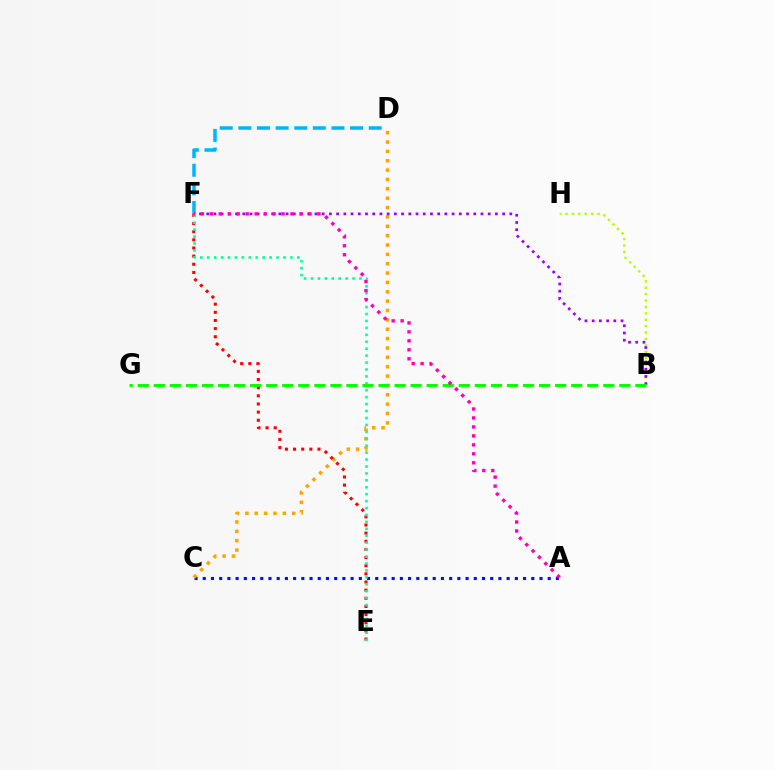{('B', 'H'): [{'color': '#b3ff00', 'line_style': 'dotted', 'thickness': 1.74}], ('A', 'C'): [{'color': '#0010ff', 'line_style': 'dotted', 'thickness': 2.23}], ('C', 'D'): [{'color': '#ffa500', 'line_style': 'dotted', 'thickness': 2.54}], ('E', 'F'): [{'color': '#ff0000', 'line_style': 'dotted', 'thickness': 2.21}, {'color': '#00ff9d', 'line_style': 'dotted', 'thickness': 1.88}], ('B', 'F'): [{'color': '#9b00ff', 'line_style': 'dotted', 'thickness': 1.96}], ('B', 'G'): [{'color': '#08ff00', 'line_style': 'dashed', 'thickness': 2.18}], ('D', 'F'): [{'color': '#00b5ff', 'line_style': 'dashed', 'thickness': 2.53}], ('A', 'F'): [{'color': '#ff00bd', 'line_style': 'dotted', 'thickness': 2.44}]}